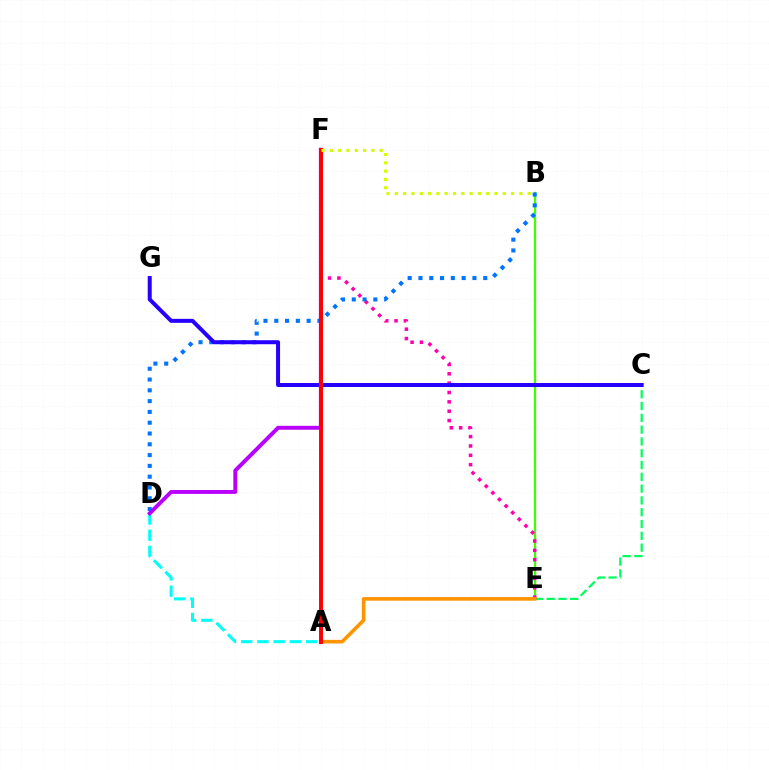{('B', 'E'): [{'color': '#3dff00', 'line_style': 'solid', 'thickness': 1.63}], ('C', 'E'): [{'color': '#00ff5c', 'line_style': 'dashed', 'thickness': 1.6}], ('E', 'F'): [{'color': '#ff00ac', 'line_style': 'dotted', 'thickness': 2.54}], ('B', 'D'): [{'color': '#0074ff', 'line_style': 'dotted', 'thickness': 2.93}], ('A', 'E'): [{'color': '#ff9400', 'line_style': 'solid', 'thickness': 2.59}], ('C', 'G'): [{'color': '#2500ff', 'line_style': 'solid', 'thickness': 2.88}], ('A', 'D'): [{'color': '#00fff6', 'line_style': 'dashed', 'thickness': 2.2}], ('D', 'F'): [{'color': '#b900ff', 'line_style': 'solid', 'thickness': 2.82}], ('A', 'F'): [{'color': '#ff0000', 'line_style': 'solid', 'thickness': 2.84}], ('B', 'F'): [{'color': '#d1ff00', 'line_style': 'dotted', 'thickness': 2.26}]}